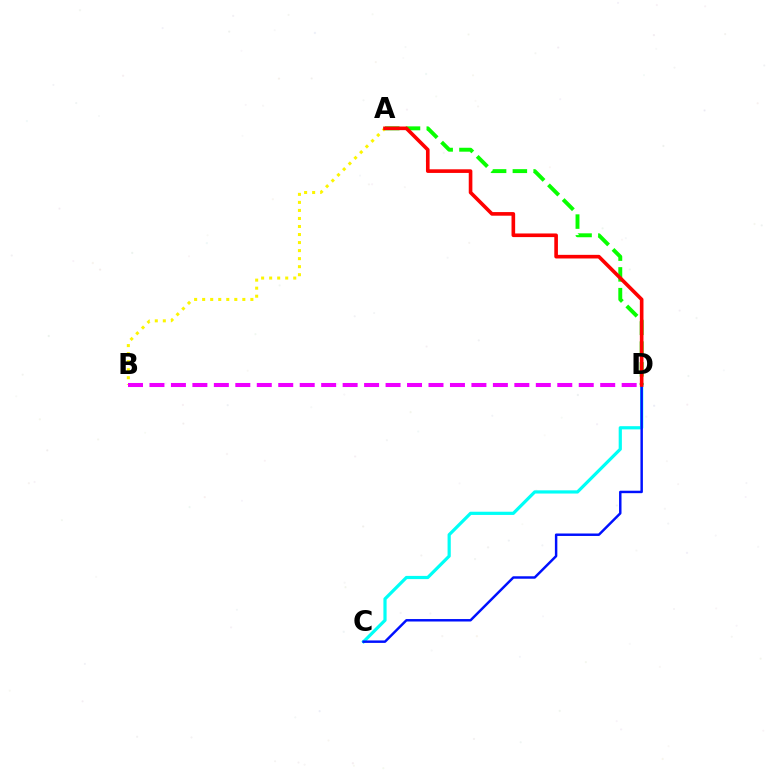{('A', 'D'): [{'color': '#08ff00', 'line_style': 'dashed', 'thickness': 2.82}, {'color': '#ff0000', 'line_style': 'solid', 'thickness': 2.61}], ('C', 'D'): [{'color': '#00fff6', 'line_style': 'solid', 'thickness': 2.31}, {'color': '#0010ff', 'line_style': 'solid', 'thickness': 1.77}], ('A', 'B'): [{'color': '#fcf500', 'line_style': 'dotted', 'thickness': 2.18}], ('B', 'D'): [{'color': '#ee00ff', 'line_style': 'dashed', 'thickness': 2.92}]}